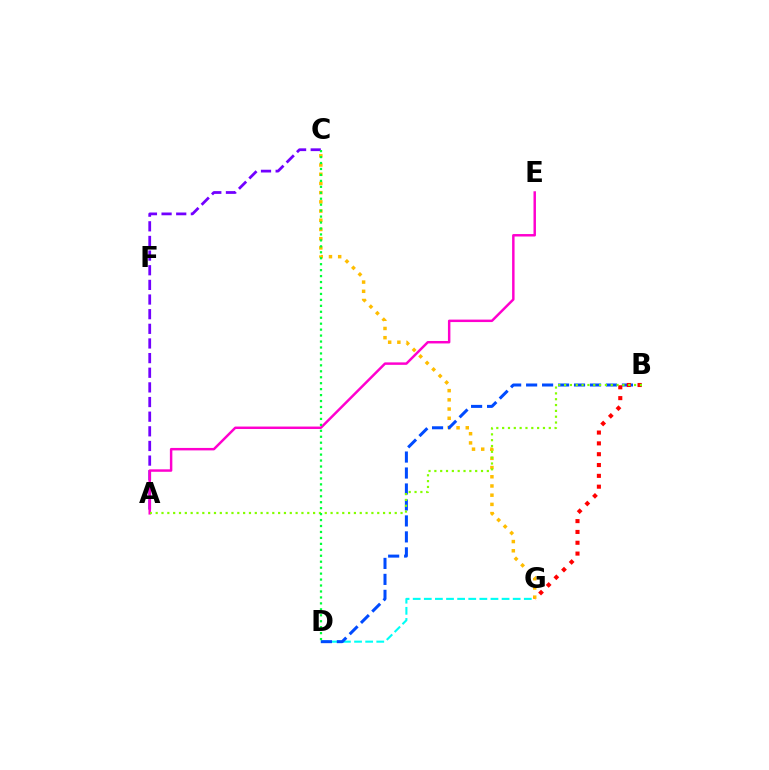{('C', 'G'): [{'color': '#ffbd00', 'line_style': 'dotted', 'thickness': 2.5}], ('D', 'G'): [{'color': '#00fff6', 'line_style': 'dashed', 'thickness': 1.51}], ('A', 'C'): [{'color': '#7200ff', 'line_style': 'dashed', 'thickness': 1.99}], ('B', 'D'): [{'color': '#004bff', 'line_style': 'dashed', 'thickness': 2.17}], ('A', 'E'): [{'color': '#ff00cf', 'line_style': 'solid', 'thickness': 1.77}], ('B', 'G'): [{'color': '#ff0000', 'line_style': 'dotted', 'thickness': 2.94}], ('A', 'B'): [{'color': '#84ff00', 'line_style': 'dotted', 'thickness': 1.58}], ('C', 'D'): [{'color': '#00ff39', 'line_style': 'dotted', 'thickness': 1.62}]}